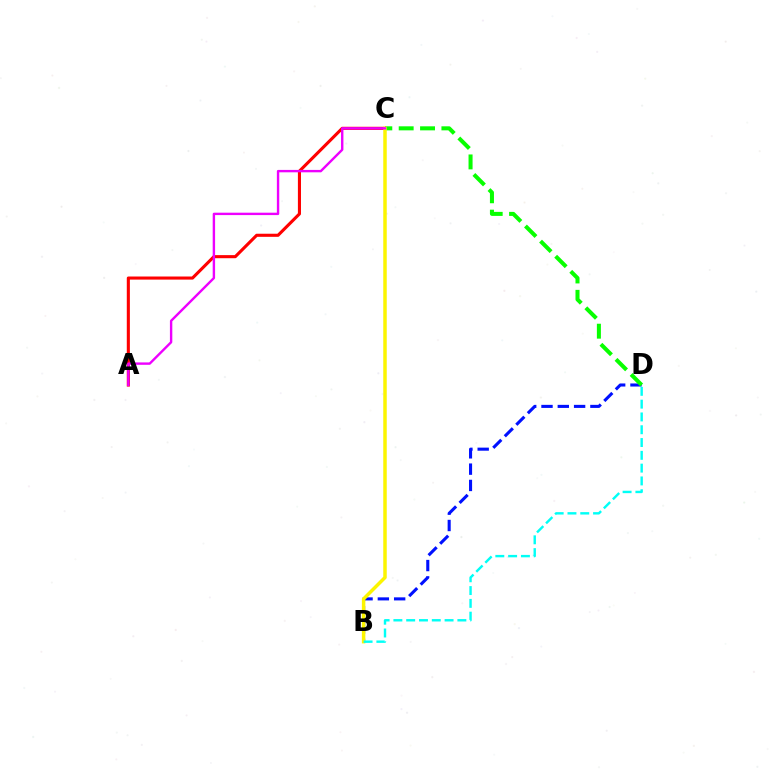{('B', 'D'): [{'color': '#0010ff', 'line_style': 'dashed', 'thickness': 2.22}, {'color': '#00fff6', 'line_style': 'dashed', 'thickness': 1.74}], ('A', 'C'): [{'color': '#ff0000', 'line_style': 'solid', 'thickness': 2.23}, {'color': '#ee00ff', 'line_style': 'solid', 'thickness': 1.72}], ('C', 'D'): [{'color': '#08ff00', 'line_style': 'dashed', 'thickness': 2.9}], ('B', 'C'): [{'color': '#fcf500', 'line_style': 'solid', 'thickness': 2.51}]}